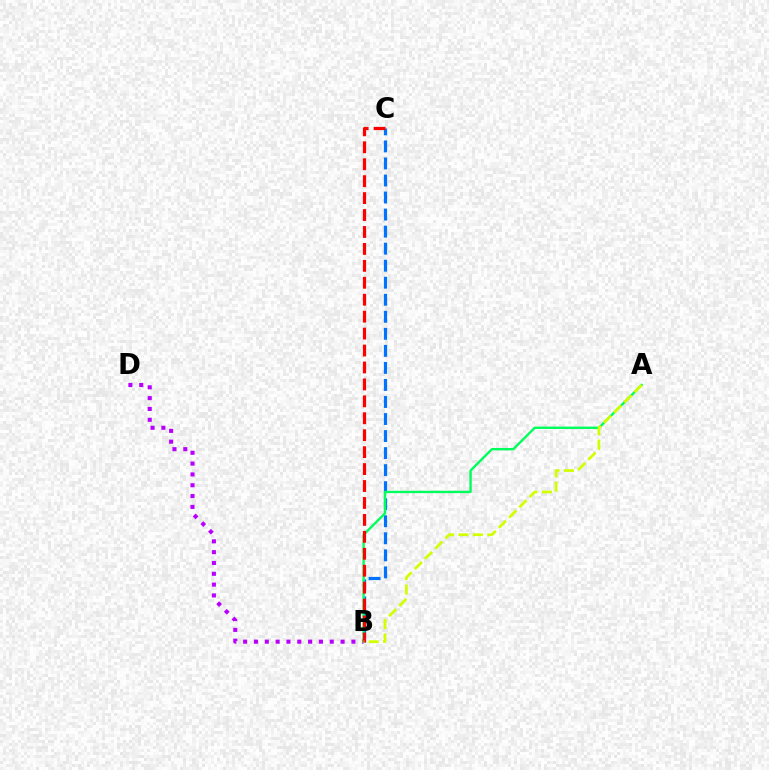{('B', 'D'): [{'color': '#b900ff', 'line_style': 'dotted', 'thickness': 2.94}], ('B', 'C'): [{'color': '#0074ff', 'line_style': 'dashed', 'thickness': 2.31}, {'color': '#ff0000', 'line_style': 'dashed', 'thickness': 2.3}], ('A', 'B'): [{'color': '#00ff5c', 'line_style': 'solid', 'thickness': 1.71}, {'color': '#d1ff00', 'line_style': 'dashed', 'thickness': 1.96}]}